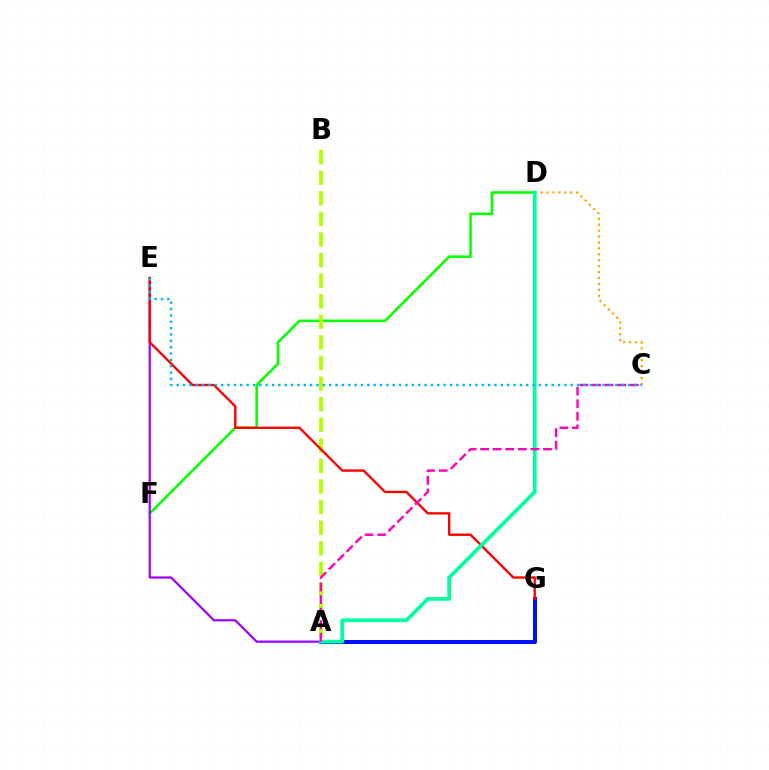{('D', 'F'): [{'color': '#08ff00', 'line_style': 'solid', 'thickness': 1.85}], ('A', 'B'): [{'color': '#b3ff00', 'line_style': 'dashed', 'thickness': 2.8}], ('C', 'D'): [{'color': '#ffa500', 'line_style': 'dotted', 'thickness': 1.61}], ('A', 'E'): [{'color': '#9b00ff', 'line_style': 'solid', 'thickness': 1.58}], ('A', 'G'): [{'color': '#0010ff', 'line_style': 'solid', 'thickness': 2.89}], ('E', 'G'): [{'color': '#ff0000', 'line_style': 'solid', 'thickness': 1.69}], ('A', 'D'): [{'color': '#00ff9d', 'line_style': 'solid', 'thickness': 2.68}], ('A', 'C'): [{'color': '#ff00bd', 'line_style': 'dashed', 'thickness': 1.71}], ('C', 'E'): [{'color': '#00b5ff', 'line_style': 'dotted', 'thickness': 1.73}]}